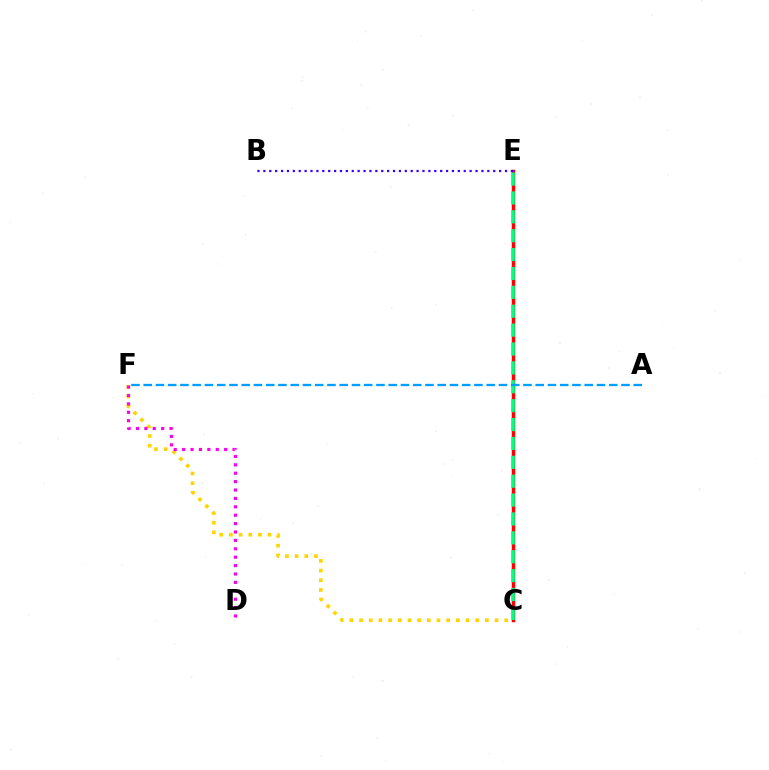{('C', 'F'): [{'color': '#ffd500', 'line_style': 'dotted', 'thickness': 2.63}], ('C', 'E'): [{'color': '#4fff00', 'line_style': 'dotted', 'thickness': 2.08}, {'color': '#ff0000', 'line_style': 'solid', 'thickness': 2.5}, {'color': '#00ff86', 'line_style': 'dashed', 'thickness': 2.57}], ('B', 'E'): [{'color': '#3700ff', 'line_style': 'dotted', 'thickness': 1.6}], ('A', 'F'): [{'color': '#009eff', 'line_style': 'dashed', 'thickness': 1.66}], ('D', 'F'): [{'color': '#ff00ed', 'line_style': 'dotted', 'thickness': 2.28}]}